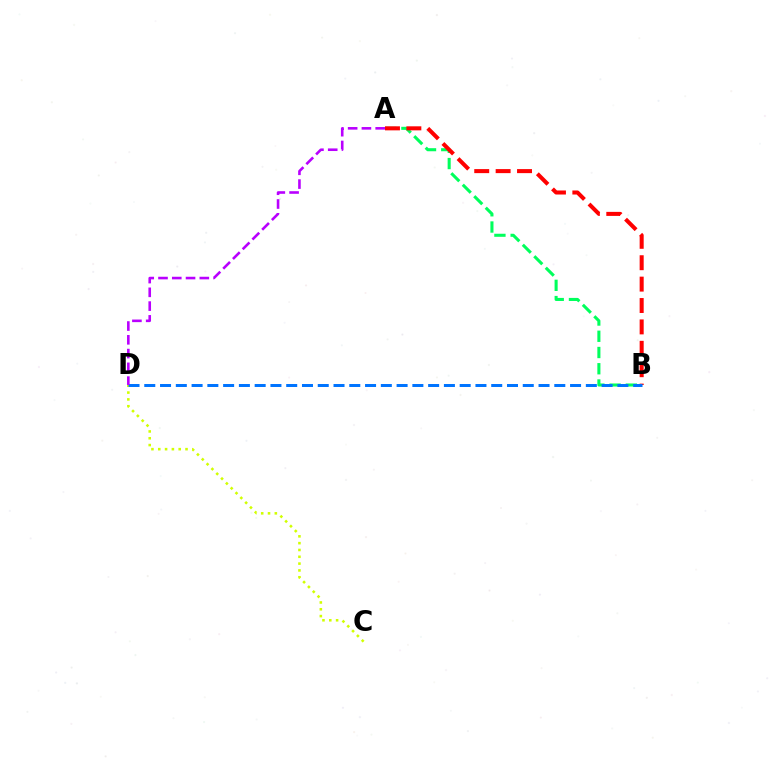{('A', 'B'): [{'color': '#00ff5c', 'line_style': 'dashed', 'thickness': 2.21}, {'color': '#ff0000', 'line_style': 'dashed', 'thickness': 2.91}], ('C', 'D'): [{'color': '#d1ff00', 'line_style': 'dotted', 'thickness': 1.85}], ('B', 'D'): [{'color': '#0074ff', 'line_style': 'dashed', 'thickness': 2.14}], ('A', 'D'): [{'color': '#b900ff', 'line_style': 'dashed', 'thickness': 1.87}]}